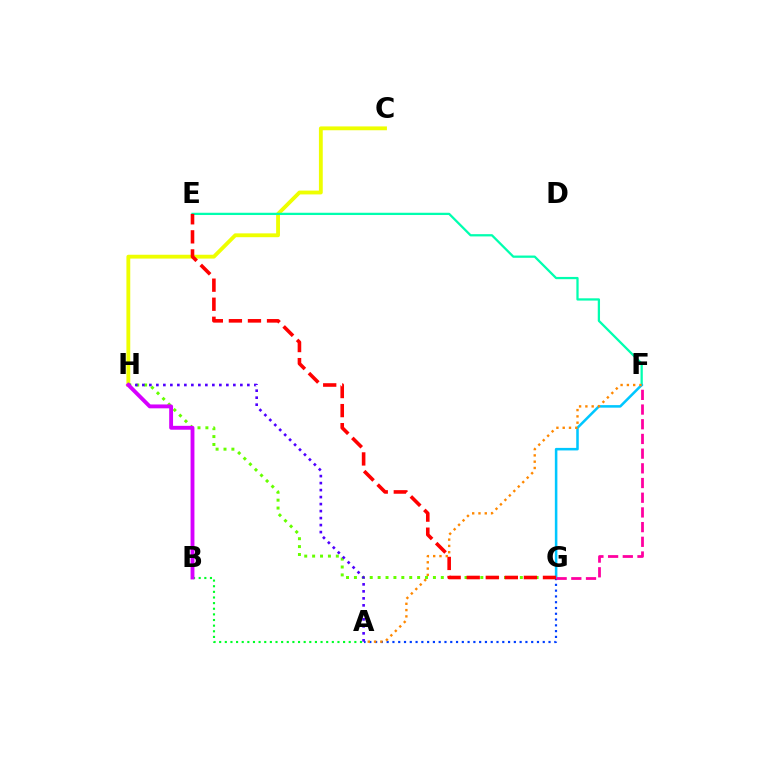{('C', 'H'): [{'color': '#eeff00', 'line_style': 'solid', 'thickness': 2.76}], ('A', 'G'): [{'color': '#003fff', 'line_style': 'dotted', 'thickness': 1.57}], ('G', 'H'): [{'color': '#66ff00', 'line_style': 'dotted', 'thickness': 2.15}], ('A', 'H'): [{'color': '#4f00ff', 'line_style': 'dotted', 'thickness': 1.9}], ('E', 'F'): [{'color': '#00ffaf', 'line_style': 'solid', 'thickness': 1.63}], ('F', 'G'): [{'color': '#00c7ff', 'line_style': 'solid', 'thickness': 1.83}, {'color': '#ff00a0', 'line_style': 'dashed', 'thickness': 2.0}], ('E', 'G'): [{'color': '#ff0000', 'line_style': 'dashed', 'thickness': 2.59}], ('A', 'B'): [{'color': '#00ff27', 'line_style': 'dotted', 'thickness': 1.53}], ('B', 'H'): [{'color': '#d600ff', 'line_style': 'solid', 'thickness': 2.79}], ('A', 'F'): [{'color': '#ff8800', 'line_style': 'dotted', 'thickness': 1.71}]}